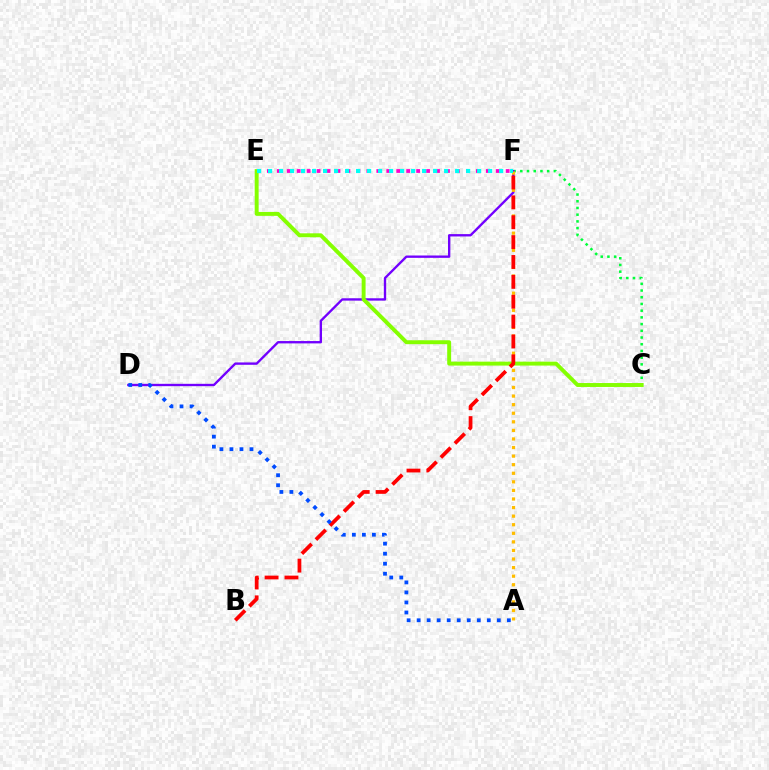{('C', 'F'): [{'color': '#00ff39', 'line_style': 'dotted', 'thickness': 1.82}], ('D', 'F'): [{'color': '#7200ff', 'line_style': 'solid', 'thickness': 1.69}], ('E', 'F'): [{'color': '#ff00cf', 'line_style': 'dotted', 'thickness': 2.7}, {'color': '#00fff6', 'line_style': 'dotted', 'thickness': 2.99}], ('A', 'F'): [{'color': '#ffbd00', 'line_style': 'dotted', 'thickness': 2.33}], ('C', 'E'): [{'color': '#84ff00', 'line_style': 'solid', 'thickness': 2.83}], ('B', 'F'): [{'color': '#ff0000', 'line_style': 'dashed', 'thickness': 2.7}], ('A', 'D'): [{'color': '#004bff', 'line_style': 'dotted', 'thickness': 2.72}]}